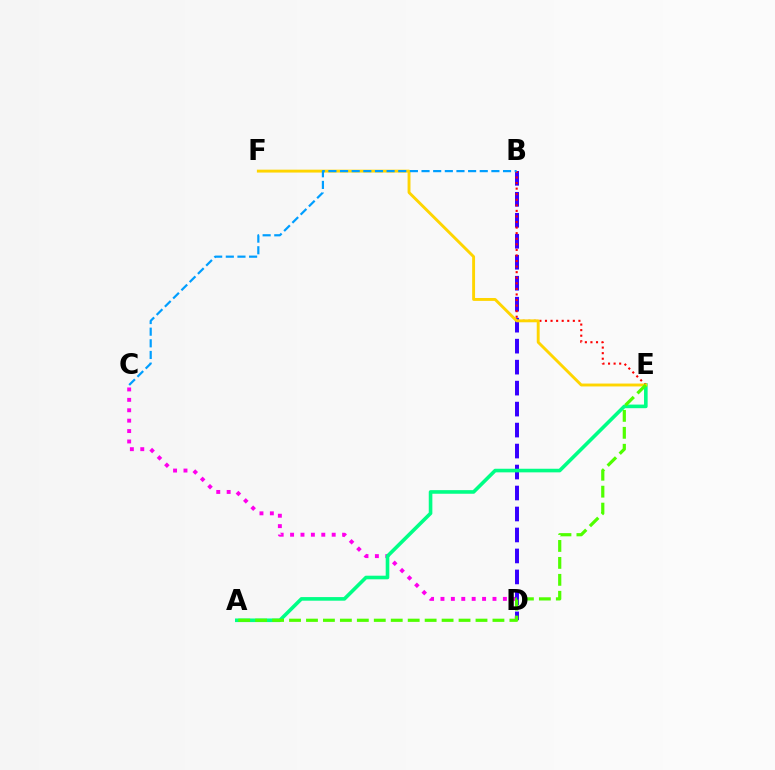{('C', 'D'): [{'color': '#ff00ed', 'line_style': 'dotted', 'thickness': 2.83}], ('B', 'D'): [{'color': '#3700ff', 'line_style': 'dashed', 'thickness': 2.85}], ('A', 'E'): [{'color': '#00ff86', 'line_style': 'solid', 'thickness': 2.6}, {'color': '#4fff00', 'line_style': 'dashed', 'thickness': 2.3}], ('B', 'E'): [{'color': '#ff0000', 'line_style': 'dotted', 'thickness': 1.51}], ('E', 'F'): [{'color': '#ffd500', 'line_style': 'solid', 'thickness': 2.09}], ('B', 'C'): [{'color': '#009eff', 'line_style': 'dashed', 'thickness': 1.58}]}